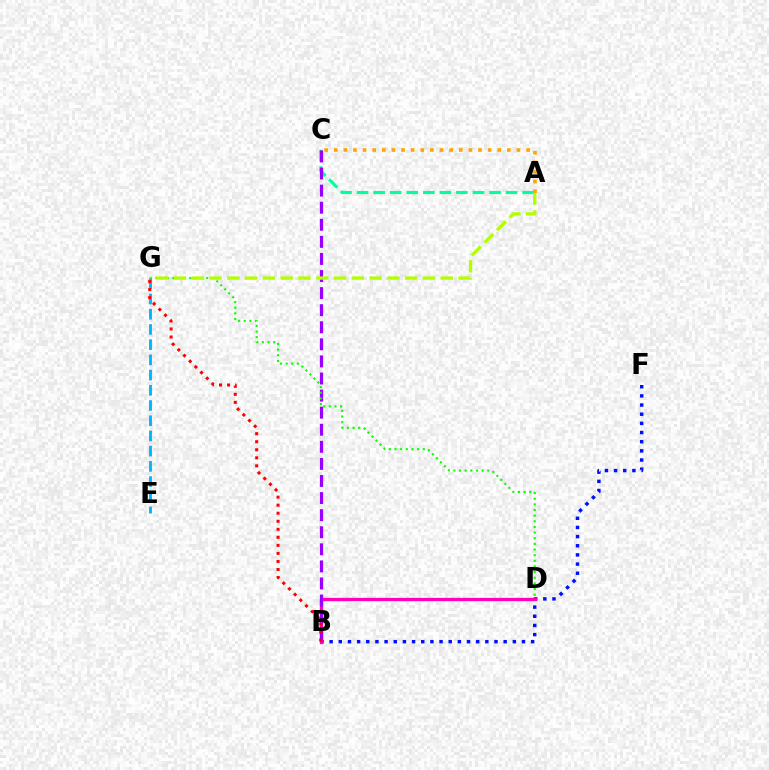{('B', 'F'): [{'color': '#0010ff', 'line_style': 'dotted', 'thickness': 2.49}], ('B', 'D'): [{'color': '#ff00bd', 'line_style': 'solid', 'thickness': 2.38}], ('A', 'C'): [{'color': '#00ff9d', 'line_style': 'dashed', 'thickness': 2.25}, {'color': '#ffa500', 'line_style': 'dotted', 'thickness': 2.61}], ('B', 'C'): [{'color': '#9b00ff', 'line_style': 'dashed', 'thickness': 2.32}], ('D', 'G'): [{'color': '#08ff00', 'line_style': 'dotted', 'thickness': 1.53}], ('A', 'G'): [{'color': '#b3ff00', 'line_style': 'dashed', 'thickness': 2.42}], ('E', 'G'): [{'color': '#00b5ff', 'line_style': 'dashed', 'thickness': 2.07}], ('B', 'G'): [{'color': '#ff0000', 'line_style': 'dotted', 'thickness': 2.18}]}